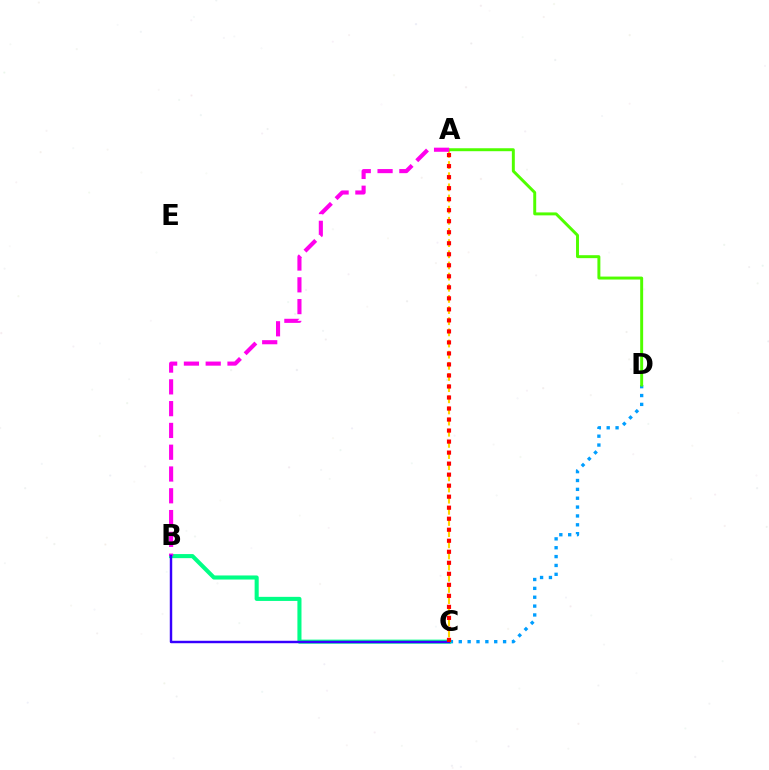{('C', 'D'): [{'color': '#009eff', 'line_style': 'dotted', 'thickness': 2.41}], ('A', 'C'): [{'color': '#ffd500', 'line_style': 'dashed', 'thickness': 1.52}, {'color': '#ff0000', 'line_style': 'dotted', 'thickness': 2.99}], ('B', 'C'): [{'color': '#00ff86', 'line_style': 'solid', 'thickness': 2.93}, {'color': '#3700ff', 'line_style': 'solid', 'thickness': 1.76}], ('A', 'D'): [{'color': '#4fff00', 'line_style': 'solid', 'thickness': 2.13}], ('A', 'B'): [{'color': '#ff00ed', 'line_style': 'dashed', 'thickness': 2.96}]}